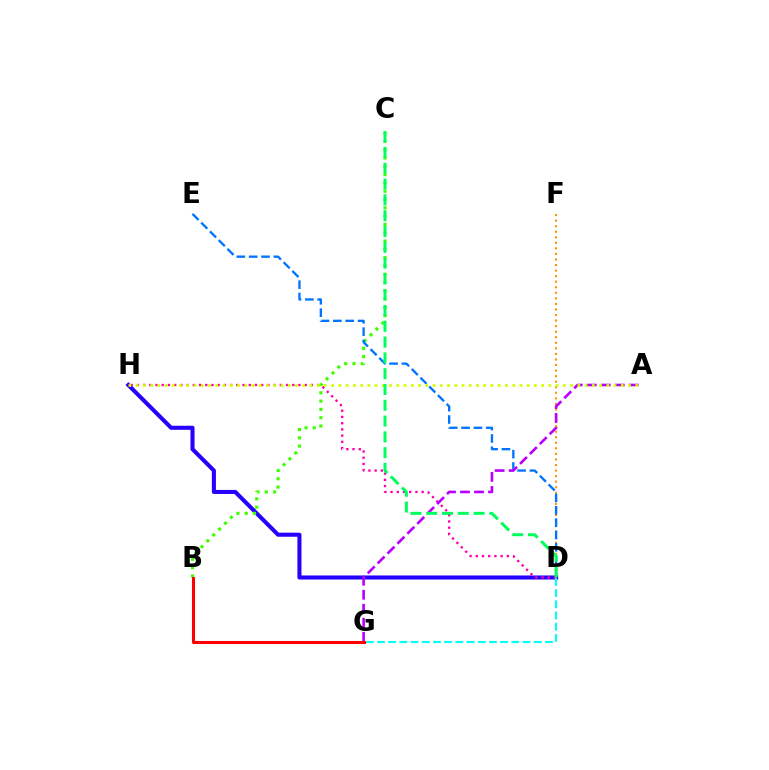{('D', 'H'): [{'color': '#2500ff', 'line_style': 'solid', 'thickness': 2.92}, {'color': '#ff00ac', 'line_style': 'dotted', 'thickness': 1.69}], ('B', 'C'): [{'color': '#3dff00', 'line_style': 'dotted', 'thickness': 2.25}], ('D', 'F'): [{'color': '#ff9400', 'line_style': 'dotted', 'thickness': 1.51}], ('D', 'E'): [{'color': '#0074ff', 'line_style': 'dashed', 'thickness': 1.68}], ('A', 'G'): [{'color': '#b900ff', 'line_style': 'dashed', 'thickness': 1.9}], ('A', 'H'): [{'color': '#d1ff00', 'line_style': 'dotted', 'thickness': 1.97}], ('C', 'D'): [{'color': '#00ff5c', 'line_style': 'dashed', 'thickness': 2.15}], ('B', 'G'): [{'color': '#ff0000', 'line_style': 'solid', 'thickness': 2.19}], ('D', 'G'): [{'color': '#00fff6', 'line_style': 'dashed', 'thickness': 1.52}]}